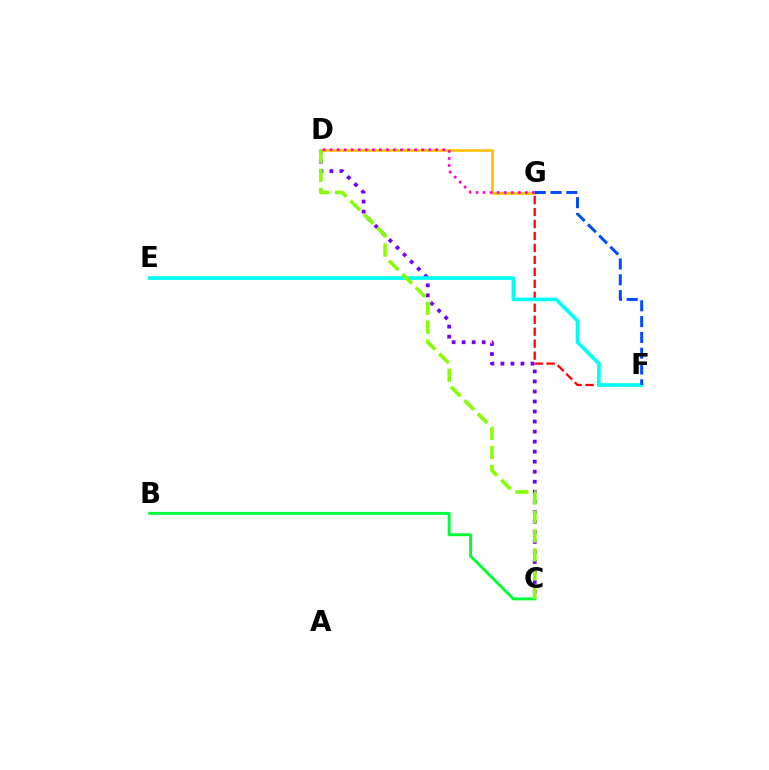{('F', 'G'): [{'color': '#ff0000', 'line_style': 'dashed', 'thickness': 1.63}, {'color': '#004bff', 'line_style': 'dashed', 'thickness': 2.15}], ('C', 'D'): [{'color': '#7200ff', 'line_style': 'dotted', 'thickness': 2.72}, {'color': '#84ff00', 'line_style': 'dashed', 'thickness': 2.58}], ('D', 'G'): [{'color': '#ffbd00', 'line_style': 'solid', 'thickness': 1.89}, {'color': '#ff00cf', 'line_style': 'dotted', 'thickness': 1.92}], ('B', 'C'): [{'color': '#00ff39', 'line_style': 'solid', 'thickness': 2.11}], ('E', 'F'): [{'color': '#00fff6', 'line_style': 'solid', 'thickness': 2.66}]}